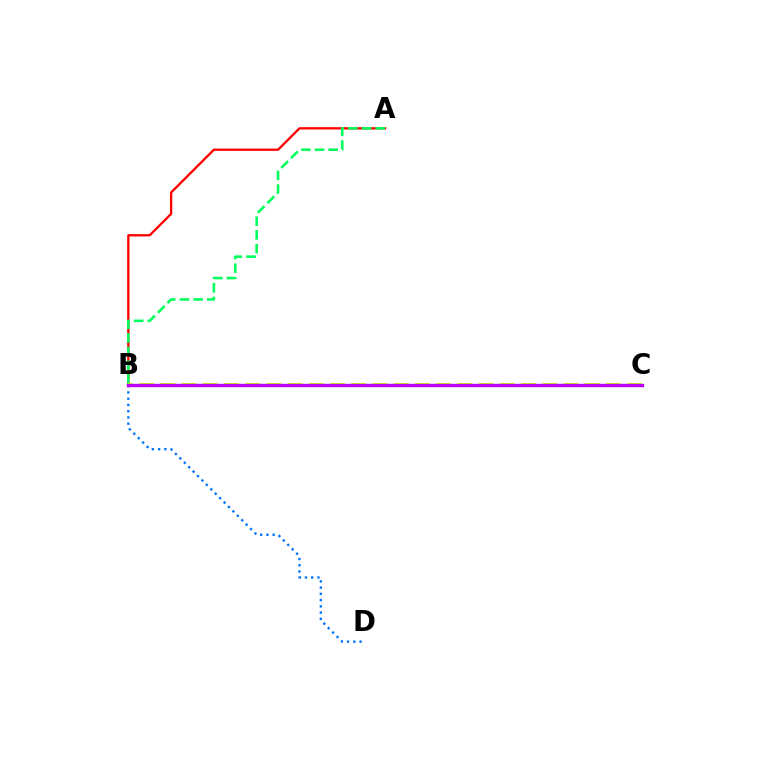{('B', 'D'): [{'color': '#0074ff', 'line_style': 'dotted', 'thickness': 1.7}], ('A', 'B'): [{'color': '#ff0000', 'line_style': 'solid', 'thickness': 1.66}, {'color': '#00ff5c', 'line_style': 'dashed', 'thickness': 1.86}], ('B', 'C'): [{'color': '#d1ff00', 'line_style': 'dashed', 'thickness': 2.88}, {'color': '#b900ff', 'line_style': 'solid', 'thickness': 2.43}]}